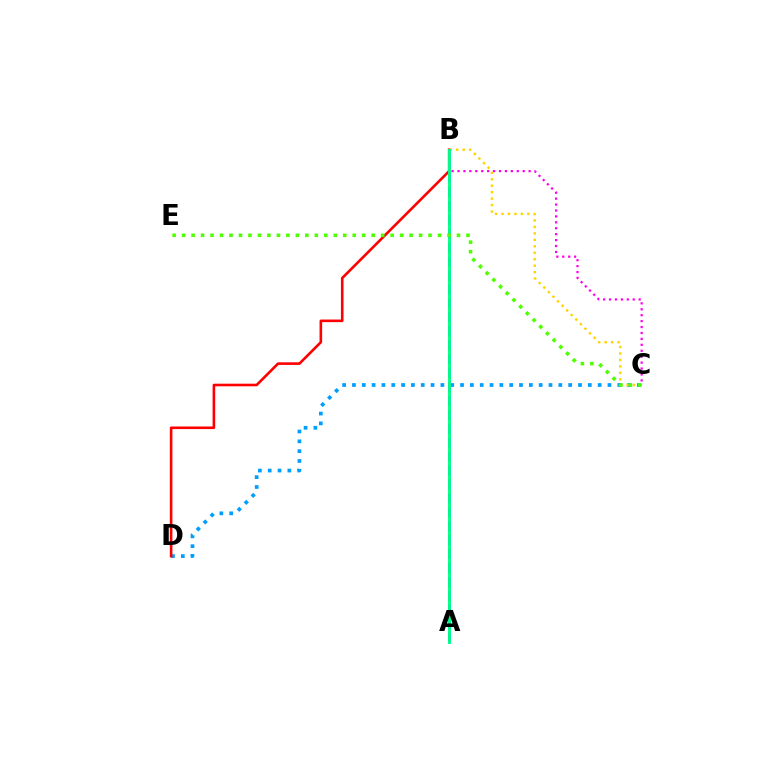{('C', 'D'): [{'color': '#009eff', 'line_style': 'dotted', 'thickness': 2.67}], ('B', 'D'): [{'color': '#ff0000', 'line_style': 'solid', 'thickness': 1.87}], ('A', 'B'): [{'color': '#3700ff', 'line_style': 'dashed', 'thickness': 1.89}, {'color': '#00ff86', 'line_style': 'solid', 'thickness': 2.08}], ('B', 'C'): [{'color': '#ffd500', 'line_style': 'dotted', 'thickness': 1.76}, {'color': '#ff00ed', 'line_style': 'dotted', 'thickness': 1.61}], ('C', 'E'): [{'color': '#4fff00', 'line_style': 'dotted', 'thickness': 2.58}]}